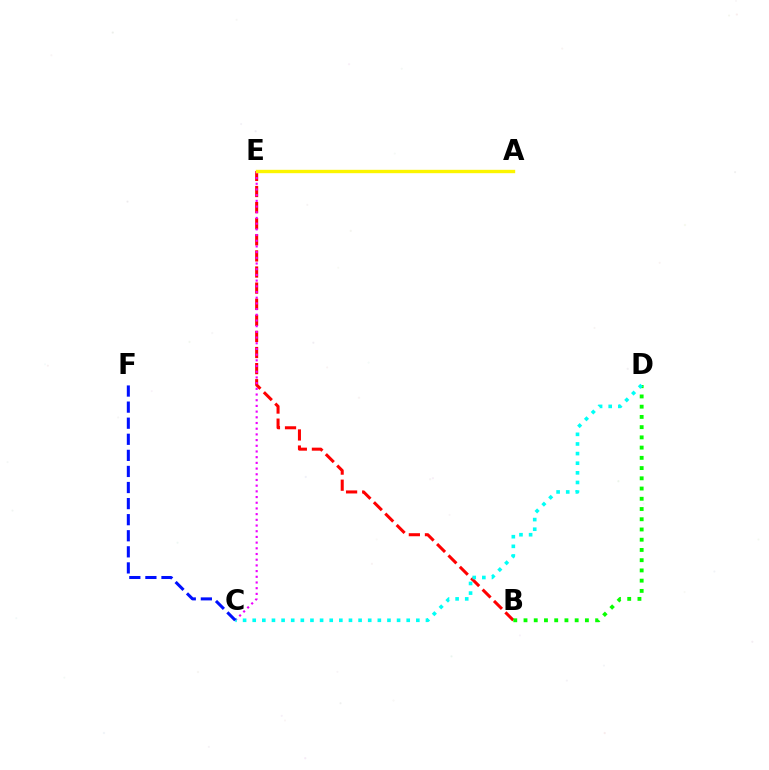{('B', 'E'): [{'color': '#ff0000', 'line_style': 'dashed', 'thickness': 2.19}], ('C', 'E'): [{'color': '#ee00ff', 'line_style': 'dotted', 'thickness': 1.55}], ('B', 'D'): [{'color': '#08ff00', 'line_style': 'dotted', 'thickness': 2.78}], ('A', 'E'): [{'color': '#fcf500', 'line_style': 'solid', 'thickness': 2.43}], ('C', 'D'): [{'color': '#00fff6', 'line_style': 'dotted', 'thickness': 2.62}], ('C', 'F'): [{'color': '#0010ff', 'line_style': 'dashed', 'thickness': 2.18}]}